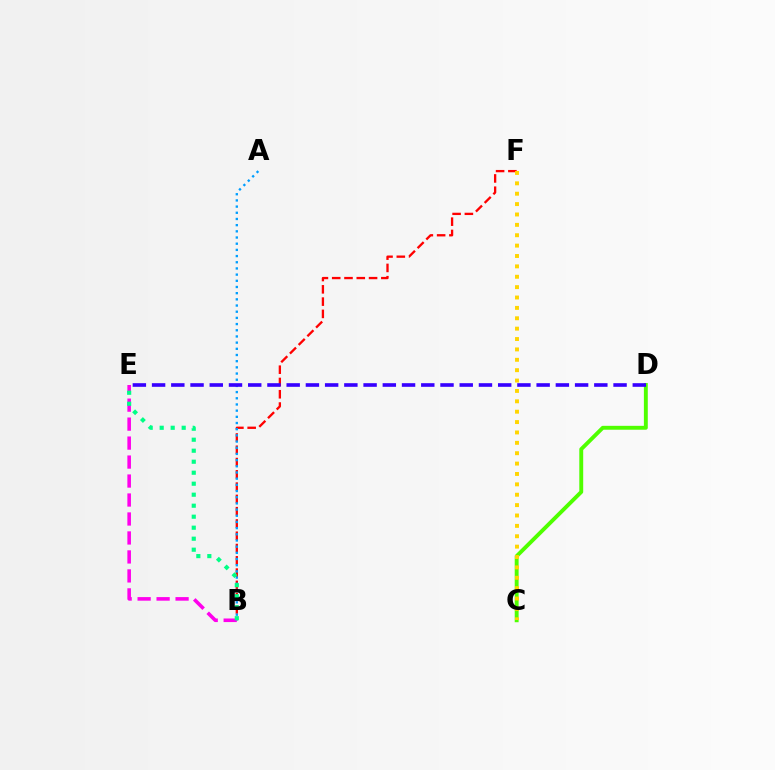{('B', 'F'): [{'color': '#ff0000', 'line_style': 'dashed', 'thickness': 1.67}], ('B', 'E'): [{'color': '#ff00ed', 'line_style': 'dashed', 'thickness': 2.58}, {'color': '#00ff86', 'line_style': 'dotted', 'thickness': 2.99}], ('C', 'D'): [{'color': '#4fff00', 'line_style': 'solid', 'thickness': 2.81}], ('A', 'B'): [{'color': '#009eff', 'line_style': 'dotted', 'thickness': 1.68}], ('C', 'F'): [{'color': '#ffd500', 'line_style': 'dotted', 'thickness': 2.82}], ('D', 'E'): [{'color': '#3700ff', 'line_style': 'dashed', 'thickness': 2.61}]}